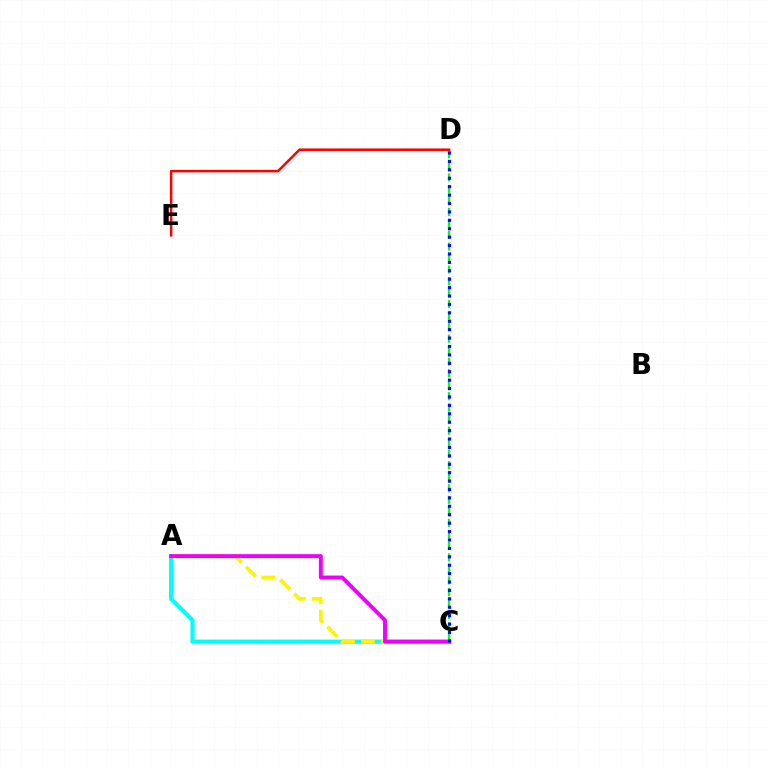{('A', 'C'): [{'color': '#00fff6', 'line_style': 'solid', 'thickness': 2.99}, {'color': '#fcf500', 'line_style': 'dashed', 'thickness': 2.69}, {'color': '#ee00ff', 'line_style': 'solid', 'thickness': 2.81}], ('C', 'D'): [{'color': '#08ff00', 'line_style': 'dashed', 'thickness': 1.56}, {'color': '#0010ff', 'line_style': 'dotted', 'thickness': 2.29}], ('D', 'E'): [{'color': '#ff0000', 'line_style': 'solid', 'thickness': 1.81}]}